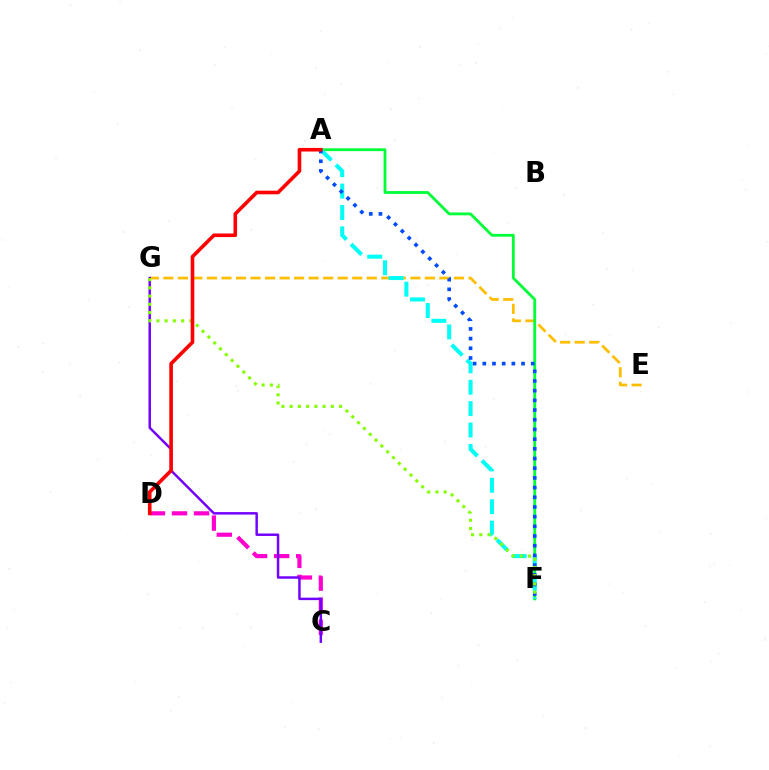{('C', 'D'): [{'color': '#ff00cf', 'line_style': 'dashed', 'thickness': 3.0}], ('E', 'G'): [{'color': '#ffbd00', 'line_style': 'dashed', 'thickness': 1.97}], ('A', 'F'): [{'color': '#00ff39', 'line_style': 'solid', 'thickness': 2.03}, {'color': '#00fff6', 'line_style': 'dashed', 'thickness': 2.91}, {'color': '#004bff', 'line_style': 'dotted', 'thickness': 2.63}], ('C', 'G'): [{'color': '#7200ff', 'line_style': 'solid', 'thickness': 1.78}], ('F', 'G'): [{'color': '#84ff00', 'line_style': 'dotted', 'thickness': 2.24}], ('A', 'D'): [{'color': '#ff0000', 'line_style': 'solid', 'thickness': 2.6}]}